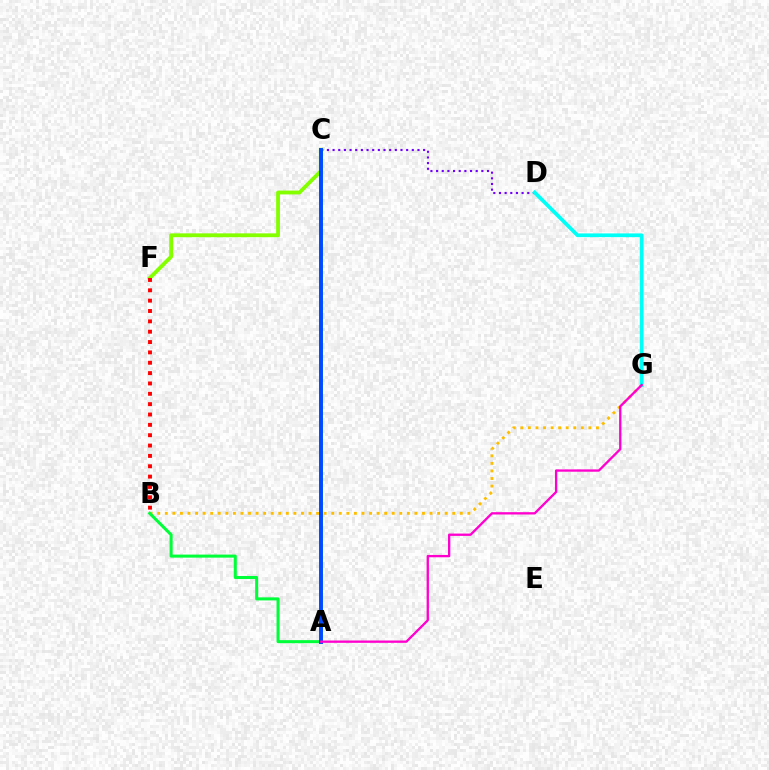{('B', 'G'): [{'color': '#ffbd00', 'line_style': 'dotted', 'thickness': 2.06}], ('A', 'B'): [{'color': '#00ff39', 'line_style': 'solid', 'thickness': 2.19}], ('C', 'D'): [{'color': '#7200ff', 'line_style': 'dotted', 'thickness': 1.54}], ('D', 'G'): [{'color': '#00fff6', 'line_style': 'solid', 'thickness': 2.69}], ('C', 'F'): [{'color': '#84ff00', 'line_style': 'solid', 'thickness': 2.77}], ('A', 'C'): [{'color': '#004bff', 'line_style': 'solid', 'thickness': 2.84}], ('B', 'F'): [{'color': '#ff0000', 'line_style': 'dotted', 'thickness': 2.81}], ('A', 'G'): [{'color': '#ff00cf', 'line_style': 'solid', 'thickness': 1.67}]}